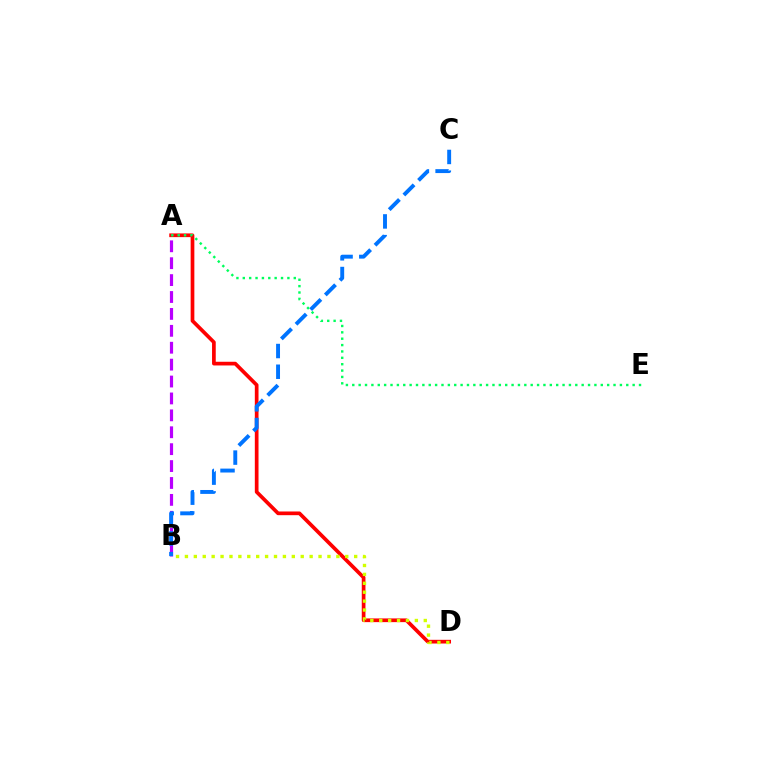{('A', 'D'): [{'color': '#ff0000', 'line_style': 'solid', 'thickness': 2.66}], ('A', 'B'): [{'color': '#b900ff', 'line_style': 'dashed', 'thickness': 2.3}], ('B', 'D'): [{'color': '#d1ff00', 'line_style': 'dotted', 'thickness': 2.42}], ('B', 'C'): [{'color': '#0074ff', 'line_style': 'dashed', 'thickness': 2.81}], ('A', 'E'): [{'color': '#00ff5c', 'line_style': 'dotted', 'thickness': 1.73}]}